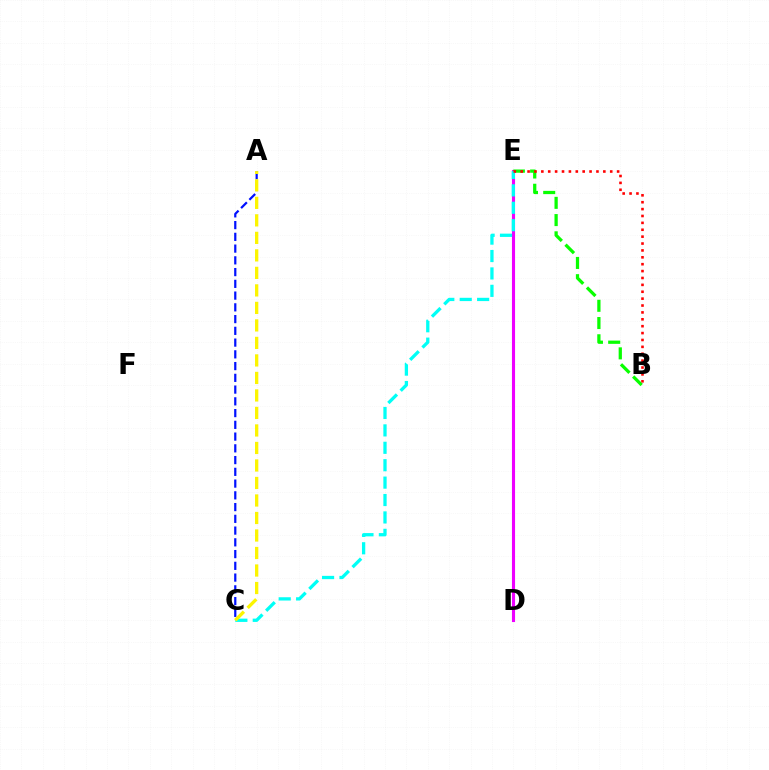{('D', 'E'): [{'color': '#ee00ff', 'line_style': 'solid', 'thickness': 2.24}], ('B', 'E'): [{'color': '#08ff00', 'line_style': 'dashed', 'thickness': 2.34}, {'color': '#ff0000', 'line_style': 'dotted', 'thickness': 1.87}], ('C', 'E'): [{'color': '#00fff6', 'line_style': 'dashed', 'thickness': 2.36}], ('A', 'C'): [{'color': '#0010ff', 'line_style': 'dashed', 'thickness': 1.6}, {'color': '#fcf500', 'line_style': 'dashed', 'thickness': 2.38}]}